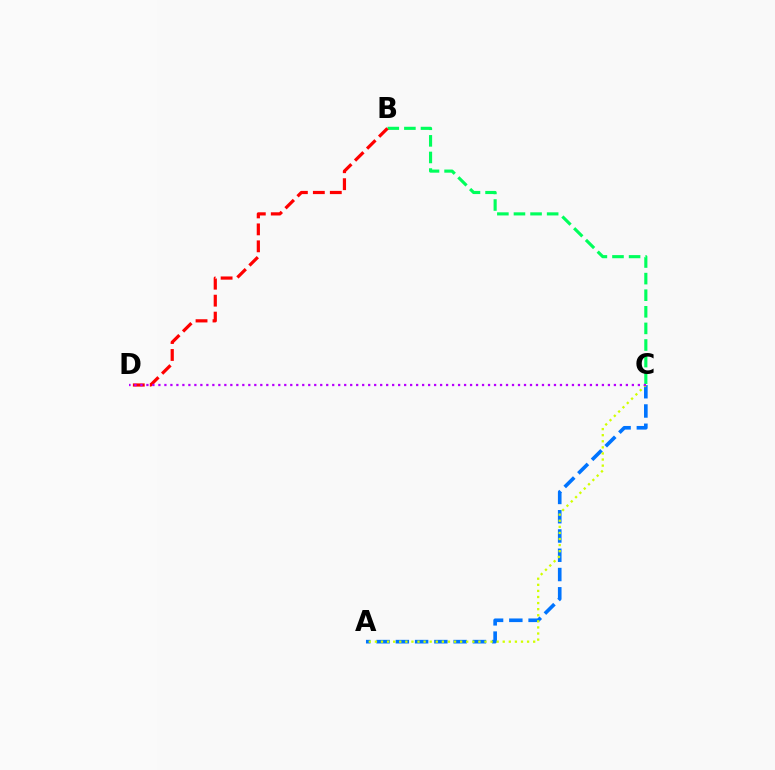{('A', 'C'): [{'color': '#0074ff', 'line_style': 'dashed', 'thickness': 2.62}, {'color': '#d1ff00', 'line_style': 'dotted', 'thickness': 1.65}], ('B', 'C'): [{'color': '#00ff5c', 'line_style': 'dashed', 'thickness': 2.25}], ('B', 'D'): [{'color': '#ff0000', 'line_style': 'dashed', 'thickness': 2.3}], ('C', 'D'): [{'color': '#b900ff', 'line_style': 'dotted', 'thickness': 1.63}]}